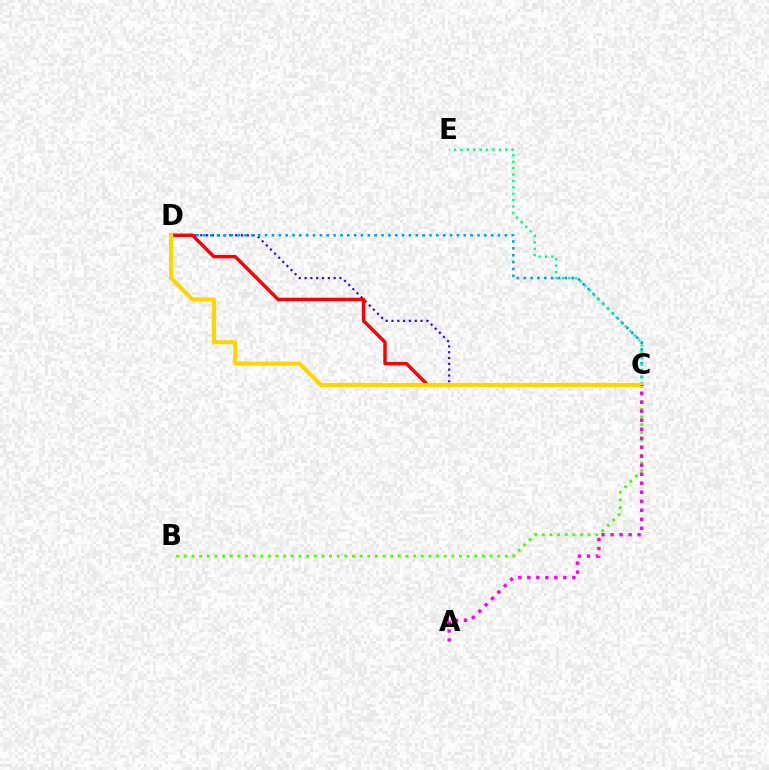{('B', 'C'): [{'color': '#4fff00', 'line_style': 'dotted', 'thickness': 2.08}], ('C', 'D'): [{'color': '#3700ff', 'line_style': 'dotted', 'thickness': 1.58}, {'color': '#009eff', 'line_style': 'dotted', 'thickness': 1.86}, {'color': '#ff0000', 'line_style': 'solid', 'thickness': 2.47}, {'color': '#ffd500', 'line_style': 'solid', 'thickness': 2.96}], ('C', 'E'): [{'color': '#00ff86', 'line_style': 'dotted', 'thickness': 1.74}], ('A', 'C'): [{'color': '#ff00ed', 'line_style': 'dotted', 'thickness': 2.45}]}